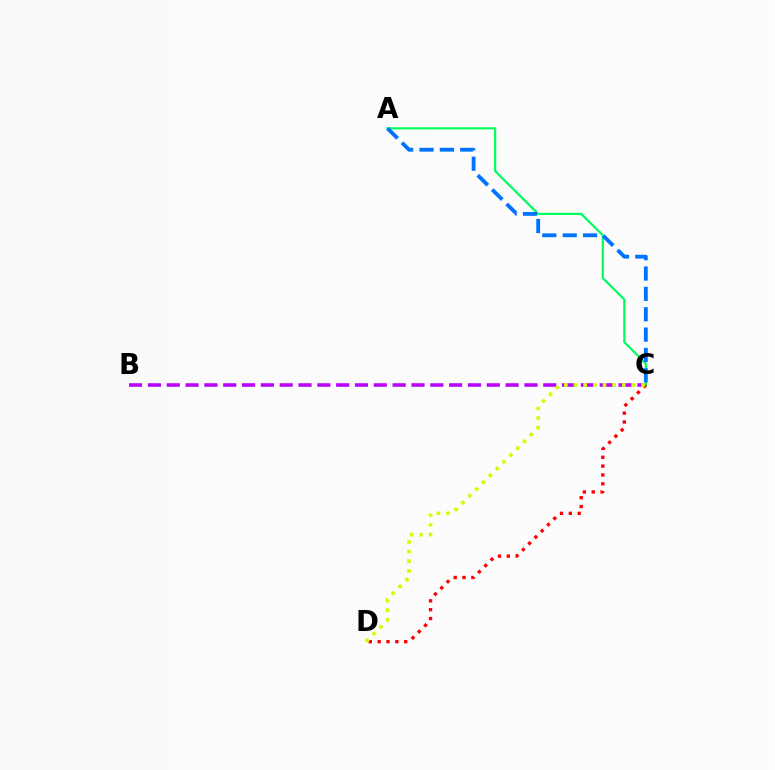{('B', 'C'): [{'color': '#b900ff', 'line_style': 'dashed', 'thickness': 2.56}], ('A', 'C'): [{'color': '#00ff5c', 'line_style': 'solid', 'thickness': 1.58}, {'color': '#0074ff', 'line_style': 'dashed', 'thickness': 2.77}], ('C', 'D'): [{'color': '#ff0000', 'line_style': 'dotted', 'thickness': 2.4}, {'color': '#d1ff00', 'line_style': 'dotted', 'thickness': 2.62}]}